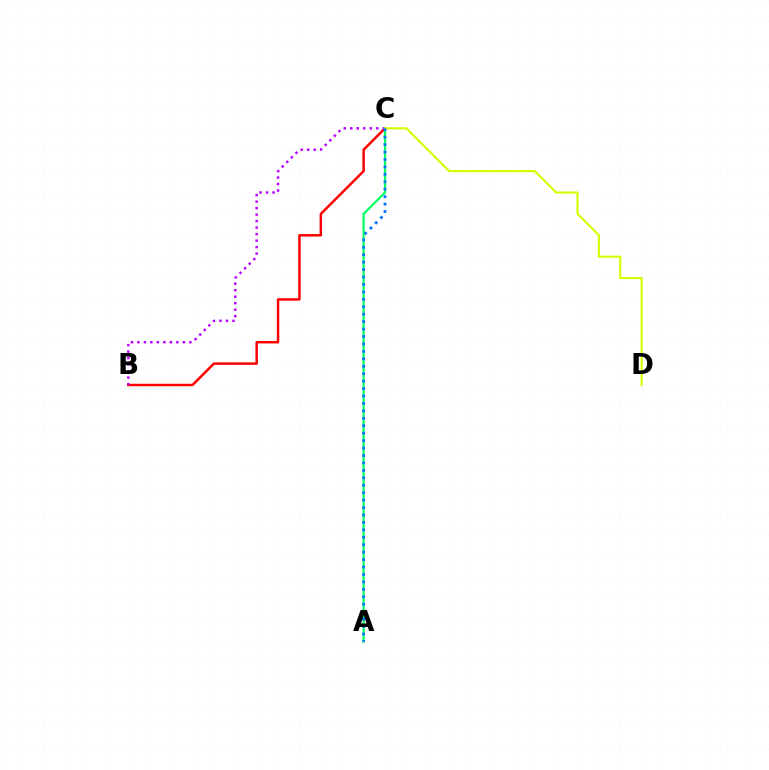{('B', 'C'): [{'color': '#ff0000', 'line_style': 'solid', 'thickness': 1.78}, {'color': '#b900ff', 'line_style': 'dotted', 'thickness': 1.76}], ('A', 'C'): [{'color': '#00ff5c', 'line_style': 'solid', 'thickness': 1.59}, {'color': '#0074ff', 'line_style': 'dotted', 'thickness': 2.02}], ('C', 'D'): [{'color': '#d1ff00', 'line_style': 'solid', 'thickness': 1.54}]}